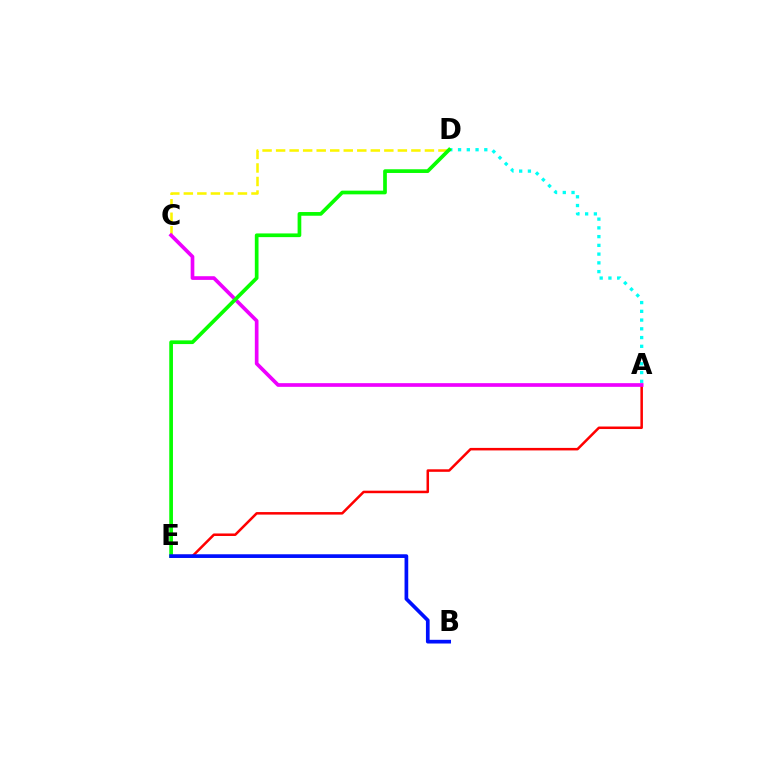{('C', 'D'): [{'color': '#fcf500', 'line_style': 'dashed', 'thickness': 1.84}], ('A', 'D'): [{'color': '#00fff6', 'line_style': 'dotted', 'thickness': 2.38}], ('A', 'E'): [{'color': '#ff0000', 'line_style': 'solid', 'thickness': 1.81}], ('A', 'C'): [{'color': '#ee00ff', 'line_style': 'solid', 'thickness': 2.65}], ('D', 'E'): [{'color': '#08ff00', 'line_style': 'solid', 'thickness': 2.66}], ('B', 'E'): [{'color': '#0010ff', 'line_style': 'solid', 'thickness': 2.66}]}